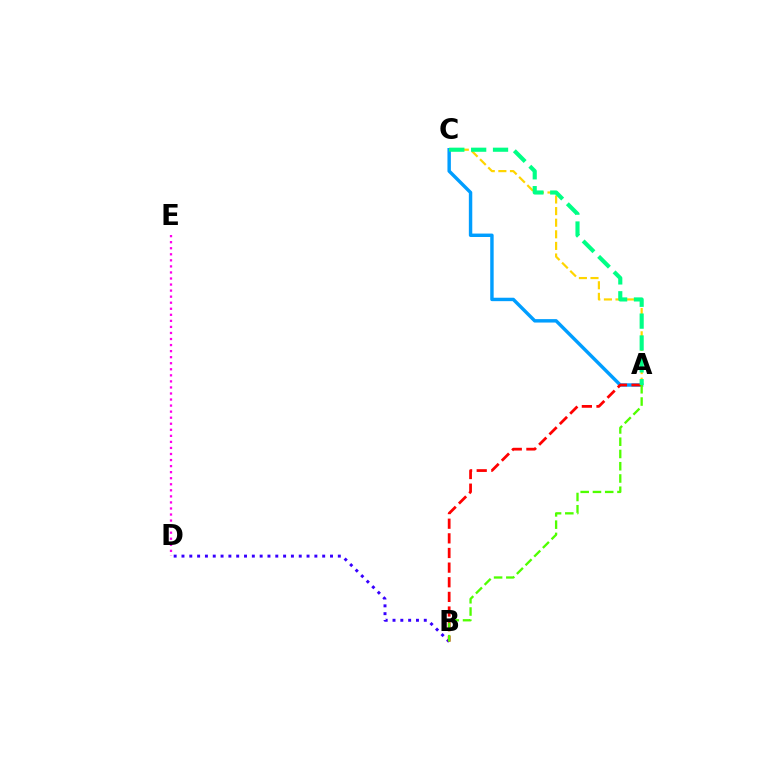{('A', 'C'): [{'color': '#009eff', 'line_style': 'solid', 'thickness': 2.47}, {'color': '#ffd500', 'line_style': 'dashed', 'thickness': 1.58}, {'color': '#00ff86', 'line_style': 'dashed', 'thickness': 2.97}], ('B', 'D'): [{'color': '#3700ff', 'line_style': 'dotted', 'thickness': 2.12}], ('A', 'B'): [{'color': '#ff0000', 'line_style': 'dashed', 'thickness': 1.99}, {'color': '#4fff00', 'line_style': 'dashed', 'thickness': 1.67}], ('D', 'E'): [{'color': '#ff00ed', 'line_style': 'dotted', 'thickness': 1.64}]}